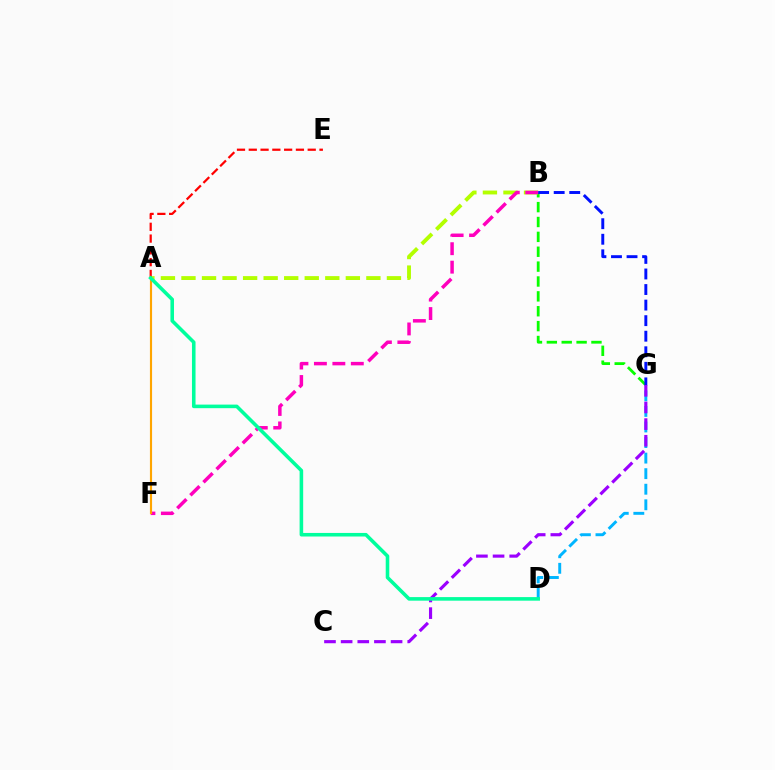{('B', 'G'): [{'color': '#08ff00', 'line_style': 'dashed', 'thickness': 2.02}, {'color': '#0010ff', 'line_style': 'dashed', 'thickness': 2.11}], ('A', 'B'): [{'color': '#b3ff00', 'line_style': 'dashed', 'thickness': 2.79}], ('B', 'F'): [{'color': '#ff00bd', 'line_style': 'dashed', 'thickness': 2.51}], ('D', 'G'): [{'color': '#00b5ff', 'line_style': 'dashed', 'thickness': 2.11}], ('A', 'E'): [{'color': '#ff0000', 'line_style': 'dashed', 'thickness': 1.6}], ('C', 'G'): [{'color': '#9b00ff', 'line_style': 'dashed', 'thickness': 2.26}], ('A', 'F'): [{'color': '#ffa500', 'line_style': 'solid', 'thickness': 1.55}], ('A', 'D'): [{'color': '#00ff9d', 'line_style': 'solid', 'thickness': 2.57}]}